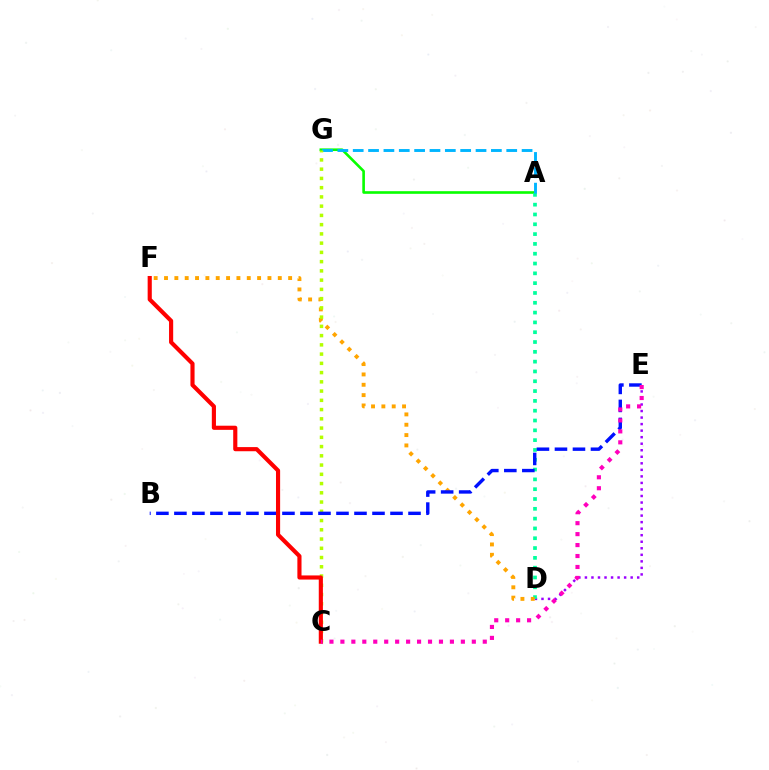{('A', 'G'): [{'color': '#08ff00', 'line_style': 'solid', 'thickness': 1.89}, {'color': '#00b5ff', 'line_style': 'dashed', 'thickness': 2.09}], ('D', 'E'): [{'color': '#9b00ff', 'line_style': 'dotted', 'thickness': 1.78}], ('A', 'D'): [{'color': '#00ff9d', 'line_style': 'dotted', 'thickness': 2.67}], ('D', 'F'): [{'color': '#ffa500', 'line_style': 'dotted', 'thickness': 2.81}], ('C', 'G'): [{'color': '#b3ff00', 'line_style': 'dotted', 'thickness': 2.51}], ('B', 'E'): [{'color': '#0010ff', 'line_style': 'dashed', 'thickness': 2.45}], ('C', 'F'): [{'color': '#ff0000', 'line_style': 'solid', 'thickness': 2.98}], ('C', 'E'): [{'color': '#ff00bd', 'line_style': 'dotted', 'thickness': 2.98}]}